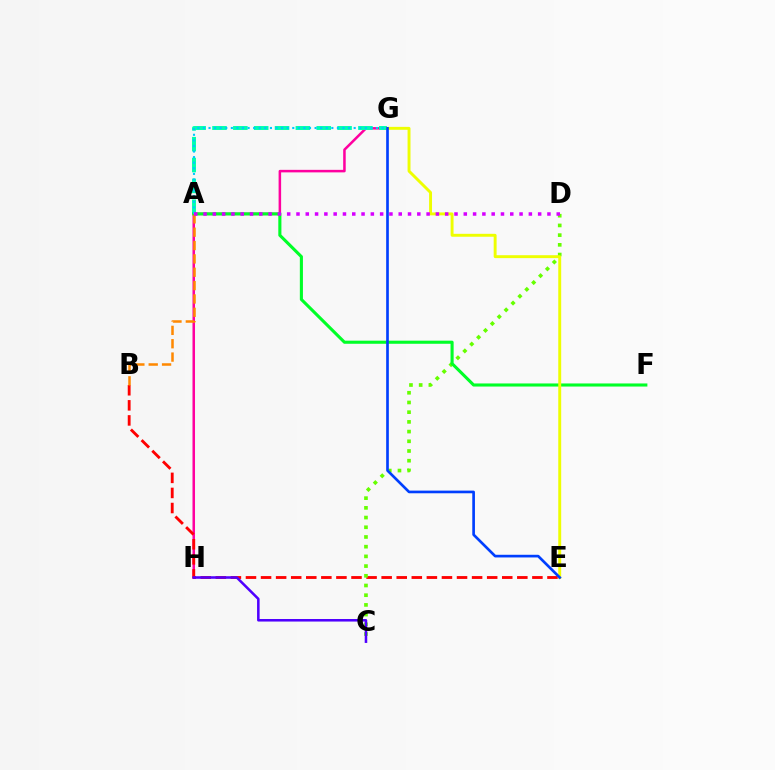{('G', 'H'): [{'color': '#ff00a0', 'line_style': 'solid', 'thickness': 1.82}], ('B', 'E'): [{'color': '#ff0000', 'line_style': 'dashed', 'thickness': 2.05}], ('C', 'D'): [{'color': '#66ff00', 'line_style': 'dotted', 'thickness': 2.64}], ('A', 'G'): [{'color': '#00ffaf', 'line_style': 'dashed', 'thickness': 2.83}, {'color': '#00c7ff', 'line_style': 'dotted', 'thickness': 1.52}], ('A', 'F'): [{'color': '#00ff27', 'line_style': 'solid', 'thickness': 2.23}], ('E', 'G'): [{'color': '#eeff00', 'line_style': 'solid', 'thickness': 2.1}, {'color': '#003fff', 'line_style': 'solid', 'thickness': 1.92}], ('A', 'B'): [{'color': '#ff8800', 'line_style': 'dashed', 'thickness': 1.81}], ('C', 'H'): [{'color': '#4f00ff', 'line_style': 'solid', 'thickness': 1.83}], ('A', 'D'): [{'color': '#d600ff', 'line_style': 'dotted', 'thickness': 2.53}]}